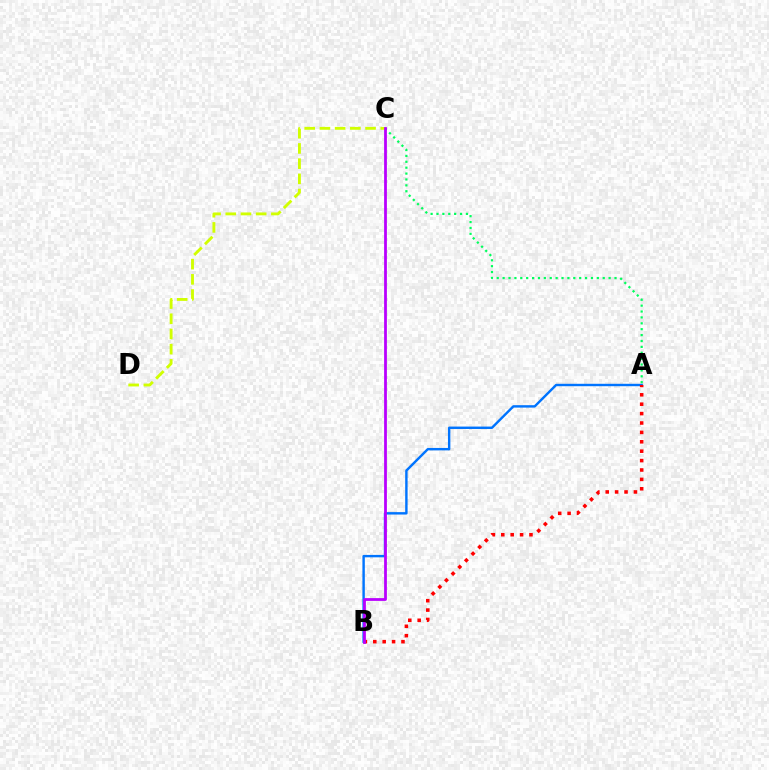{('A', 'C'): [{'color': '#00ff5c', 'line_style': 'dotted', 'thickness': 1.6}], ('C', 'D'): [{'color': '#d1ff00', 'line_style': 'dashed', 'thickness': 2.06}], ('A', 'B'): [{'color': '#0074ff', 'line_style': 'solid', 'thickness': 1.74}, {'color': '#ff0000', 'line_style': 'dotted', 'thickness': 2.55}], ('B', 'C'): [{'color': '#b900ff', 'line_style': 'solid', 'thickness': 2.0}]}